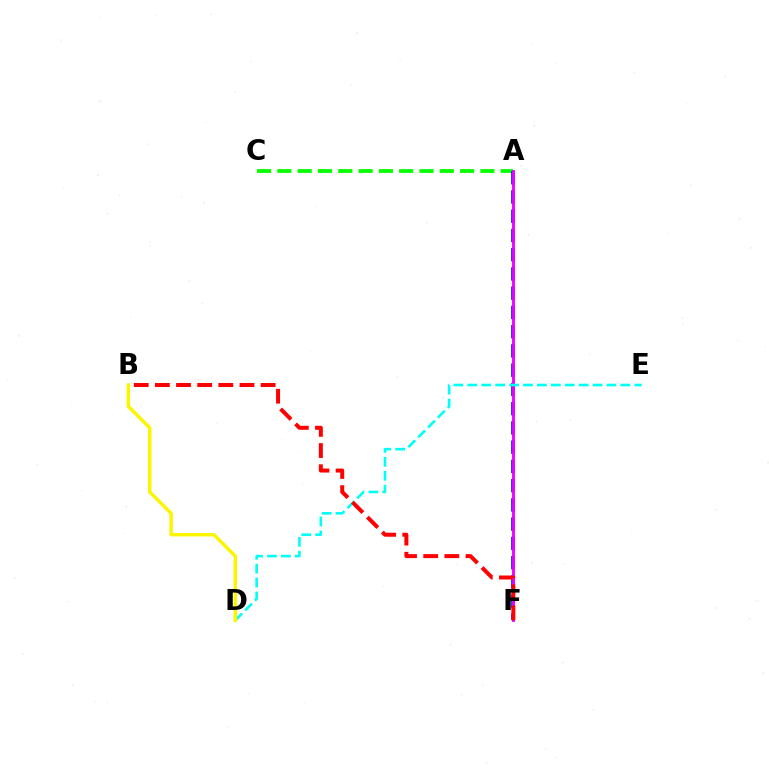{('A', 'C'): [{'color': '#08ff00', 'line_style': 'dashed', 'thickness': 2.76}], ('A', 'F'): [{'color': '#0010ff', 'line_style': 'dashed', 'thickness': 2.61}, {'color': '#ee00ff', 'line_style': 'solid', 'thickness': 2.05}], ('D', 'E'): [{'color': '#00fff6', 'line_style': 'dashed', 'thickness': 1.89}], ('B', 'F'): [{'color': '#ff0000', 'line_style': 'dashed', 'thickness': 2.87}], ('B', 'D'): [{'color': '#fcf500', 'line_style': 'solid', 'thickness': 2.48}]}